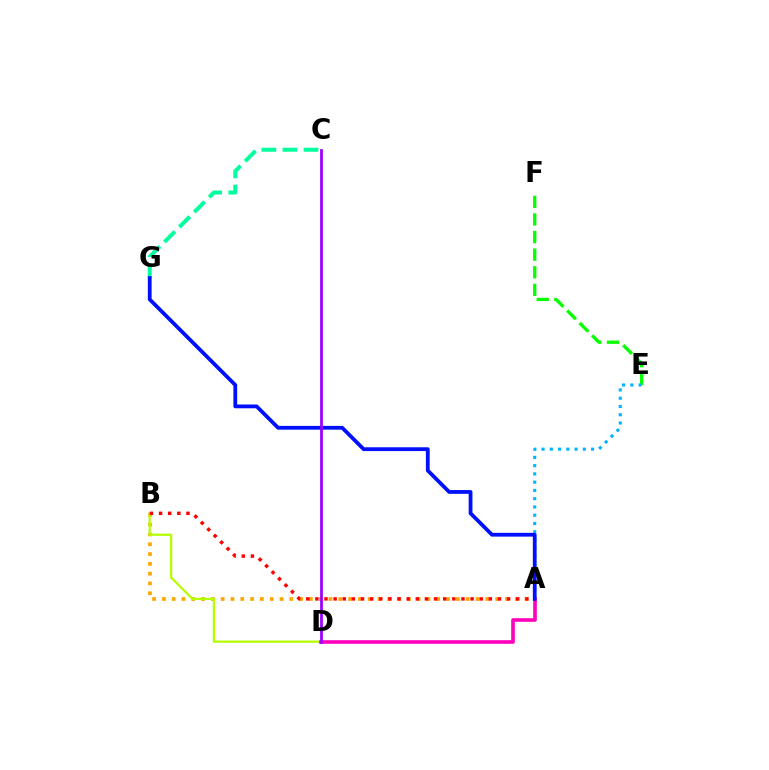{('A', 'B'): [{'color': '#ffa500', 'line_style': 'dotted', 'thickness': 2.66}, {'color': '#ff0000', 'line_style': 'dotted', 'thickness': 2.48}], ('E', 'F'): [{'color': '#08ff00', 'line_style': 'dashed', 'thickness': 2.39}], ('A', 'E'): [{'color': '#00b5ff', 'line_style': 'dotted', 'thickness': 2.24}], ('B', 'D'): [{'color': '#b3ff00', 'line_style': 'solid', 'thickness': 1.61}], ('A', 'D'): [{'color': '#ff00bd', 'line_style': 'solid', 'thickness': 2.61}], ('C', 'G'): [{'color': '#00ff9d', 'line_style': 'dashed', 'thickness': 2.87}], ('A', 'G'): [{'color': '#0010ff', 'line_style': 'solid', 'thickness': 2.73}], ('C', 'D'): [{'color': '#9b00ff', 'line_style': 'solid', 'thickness': 1.99}]}